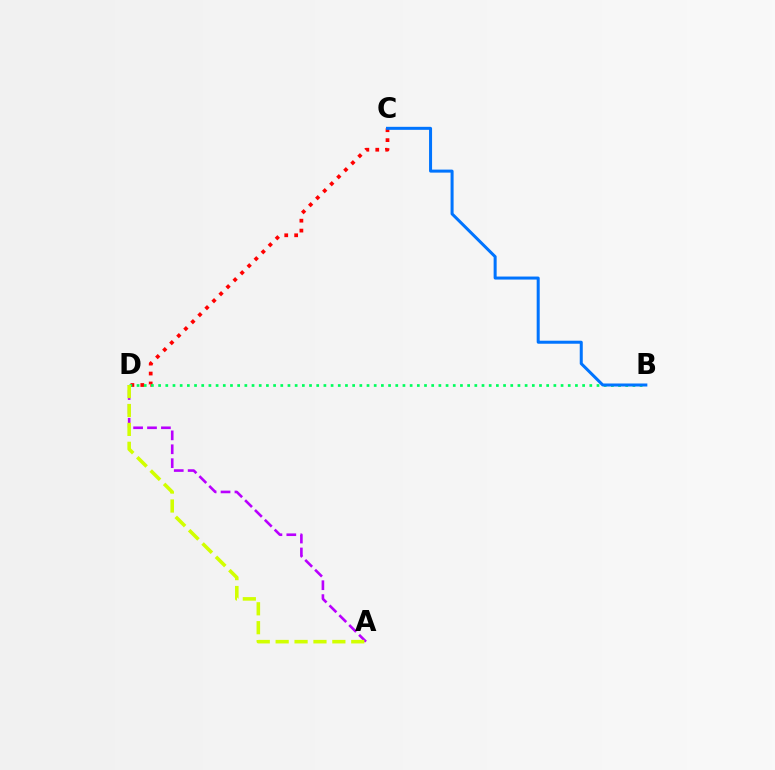{('C', 'D'): [{'color': '#ff0000', 'line_style': 'dotted', 'thickness': 2.7}], ('A', 'D'): [{'color': '#b900ff', 'line_style': 'dashed', 'thickness': 1.89}, {'color': '#d1ff00', 'line_style': 'dashed', 'thickness': 2.57}], ('B', 'D'): [{'color': '#00ff5c', 'line_style': 'dotted', 'thickness': 1.95}], ('B', 'C'): [{'color': '#0074ff', 'line_style': 'solid', 'thickness': 2.17}]}